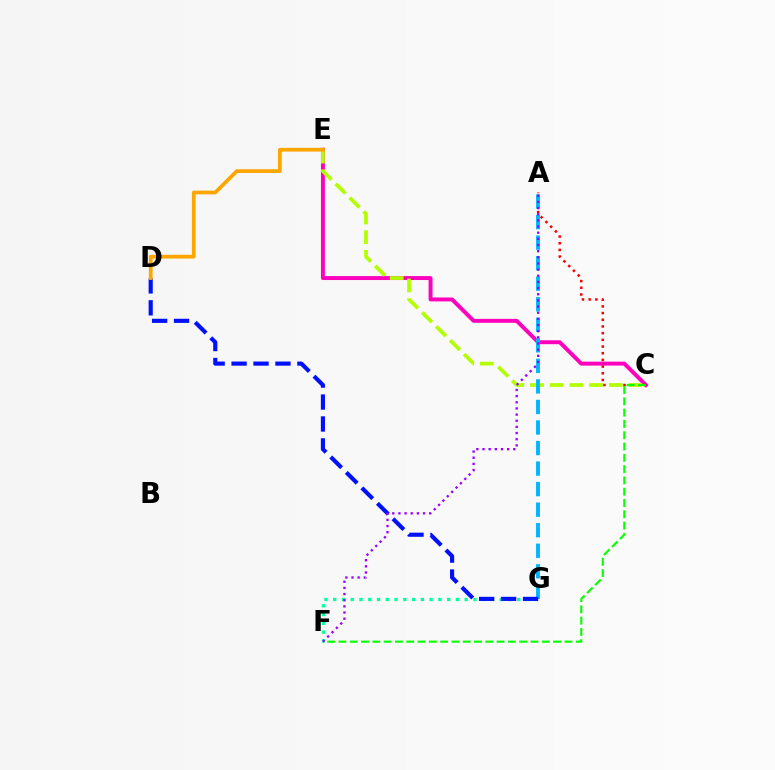{('C', 'E'): [{'color': '#ff00bd', 'line_style': 'solid', 'thickness': 2.83}, {'color': '#b3ff00', 'line_style': 'dashed', 'thickness': 2.68}], ('F', 'G'): [{'color': '#00ff9d', 'line_style': 'dotted', 'thickness': 2.38}], ('A', 'C'): [{'color': '#ff0000', 'line_style': 'dotted', 'thickness': 1.82}], ('A', 'G'): [{'color': '#00b5ff', 'line_style': 'dashed', 'thickness': 2.79}], ('C', 'F'): [{'color': '#08ff00', 'line_style': 'dashed', 'thickness': 1.53}], ('D', 'G'): [{'color': '#0010ff', 'line_style': 'dashed', 'thickness': 2.98}], ('A', 'F'): [{'color': '#9b00ff', 'line_style': 'dotted', 'thickness': 1.67}], ('D', 'E'): [{'color': '#ffa500', 'line_style': 'solid', 'thickness': 2.69}]}